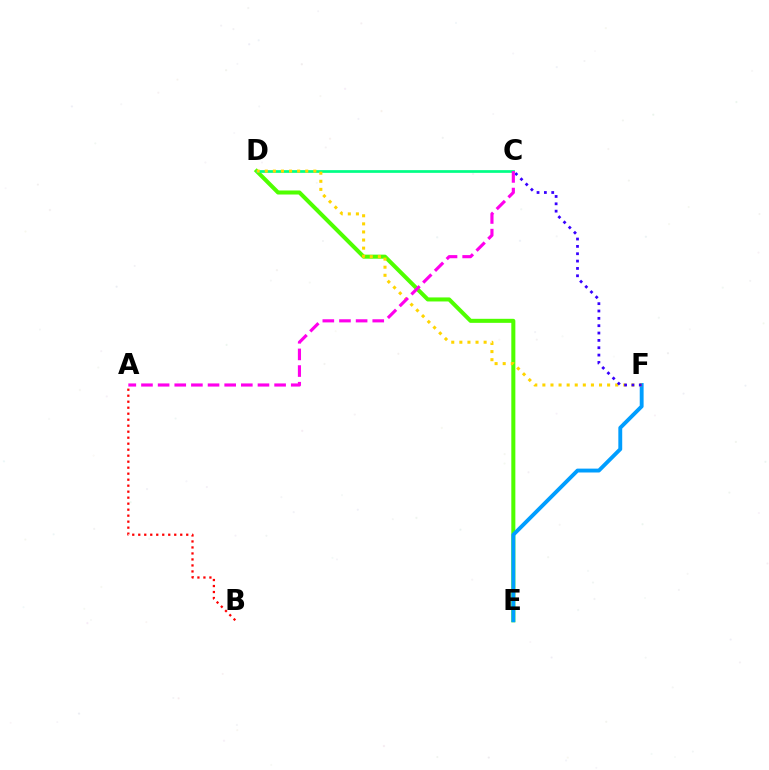{('A', 'B'): [{'color': '#ff0000', 'line_style': 'dotted', 'thickness': 1.63}], ('D', 'E'): [{'color': '#4fff00', 'line_style': 'solid', 'thickness': 2.91}], ('E', 'F'): [{'color': '#009eff', 'line_style': 'solid', 'thickness': 2.79}], ('C', 'D'): [{'color': '#00ff86', 'line_style': 'solid', 'thickness': 1.95}], ('D', 'F'): [{'color': '#ffd500', 'line_style': 'dotted', 'thickness': 2.2}], ('C', 'F'): [{'color': '#3700ff', 'line_style': 'dotted', 'thickness': 2.0}], ('A', 'C'): [{'color': '#ff00ed', 'line_style': 'dashed', 'thickness': 2.26}]}